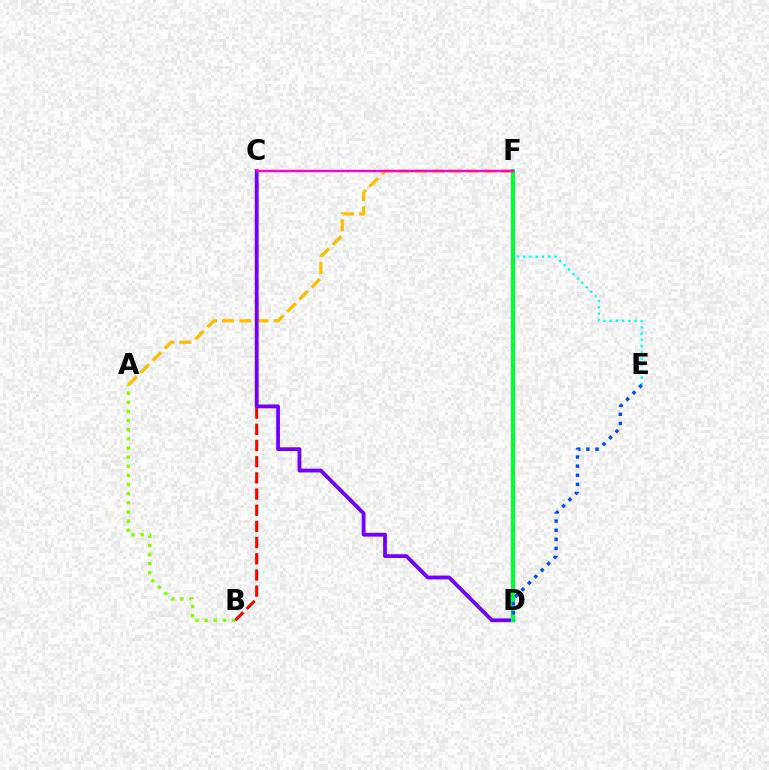{('A', 'B'): [{'color': '#84ff00', 'line_style': 'dotted', 'thickness': 2.48}], ('A', 'F'): [{'color': '#ffbd00', 'line_style': 'dashed', 'thickness': 2.34}], ('B', 'C'): [{'color': '#ff0000', 'line_style': 'dashed', 'thickness': 2.2}], ('E', 'F'): [{'color': '#00fff6', 'line_style': 'dotted', 'thickness': 1.7}], ('C', 'D'): [{'color': '#7200ff', 'line_style': 'solid', 'thickness': 2.74}], ('D', 'F'): [{'color': '#00ff39', 'line_style': 'solid', 'thickness': 2.97}], ('C', 'F'): [{'color': '#ff00cf', 'line_style': 'solid', 'thickness': 1.68}], ('D', 'E'): [{'color': '#004bff', 'line_style': 'dotted', 'thickness': 2.48}]}